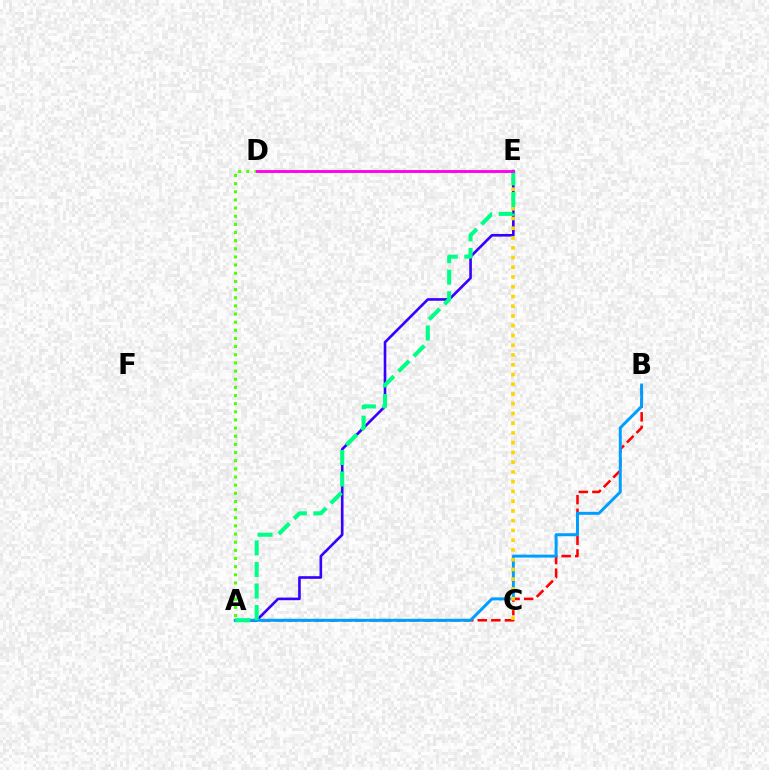{('A', 'B'): [{'color': '#ff0000', 'line_style': 'dashed', 'thickness': 1.84}, {'color': '#009eff', 'line_style': 'solid', 'thickness': 2.14}], ('A', 'E'): [{'color': '#3700ff', 'line_style': 'solid', 'thickness': 1.9}, {'color': '#00ff86', 'line_style': 'dashed', 'thickness': 2.93}], ('C', 'E'): [{'color': '#ffd500', 'line_style': 'dotted', 'thickness': 2.65}], ('A', 'D'): [{'color': '#4fff00', 'line_style': 'dotted', 'thickness': 2.21}], ('D', 'E'): [{'color': '#ff00ed', 'line_style': 'solid', 'thickness': 2.07}]}